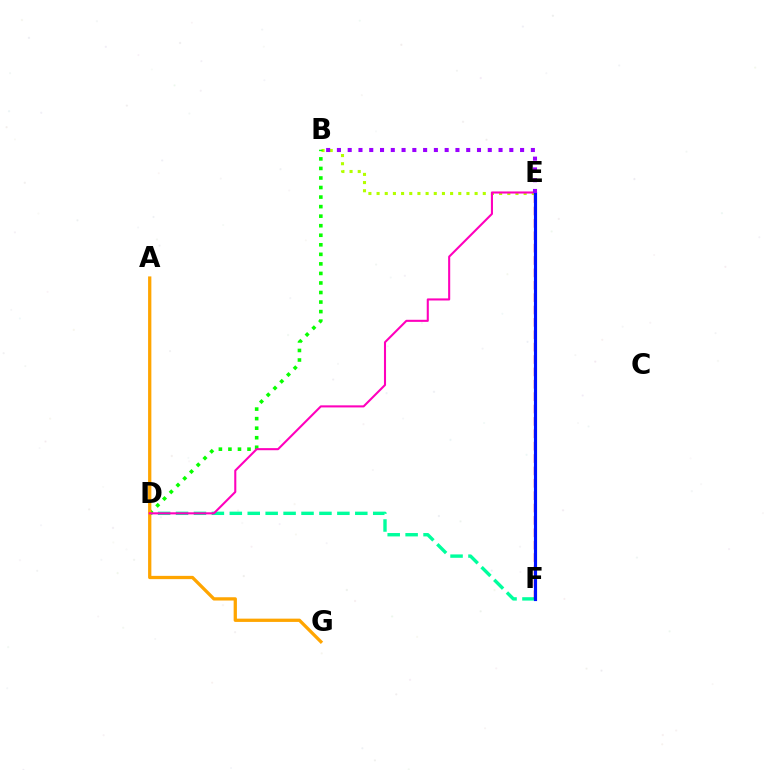{('B', 'E'): [{'color': '#b3ff00', 'line_style': 'dotted', 'thickness': 2.22}, {'color': '#9b00ff', 'line_style': 'dotted', 'thickness': 2.93}], ('D', 'F'): [{'color': '#00ff9d', 'line_style': 'dashed', 'thickness': 2.44}], ('B', 'D'): [{'color': '#08ff00', 'line_style': 'dotted', 'thickness': 2.59}], ('A', 'G'): [{'color': '#ffa500', 'line_style': 'solid', 'thickness': 2.36}], ('E', 'F'): [{'color': '#00b5ff', 'line_style': 'solid', 'thickness': 1.89}, {'color': '#ff0000', 'line_style': 'dashed', 'thickness': 1.68}, {'color': '#0010ff', 'line_style': 'solid', 'thickness': 2.27}], ('D', 'E'): [{'color': '#ff00bd', 'line_style': 'solid', 'thickness': 1.5}]}